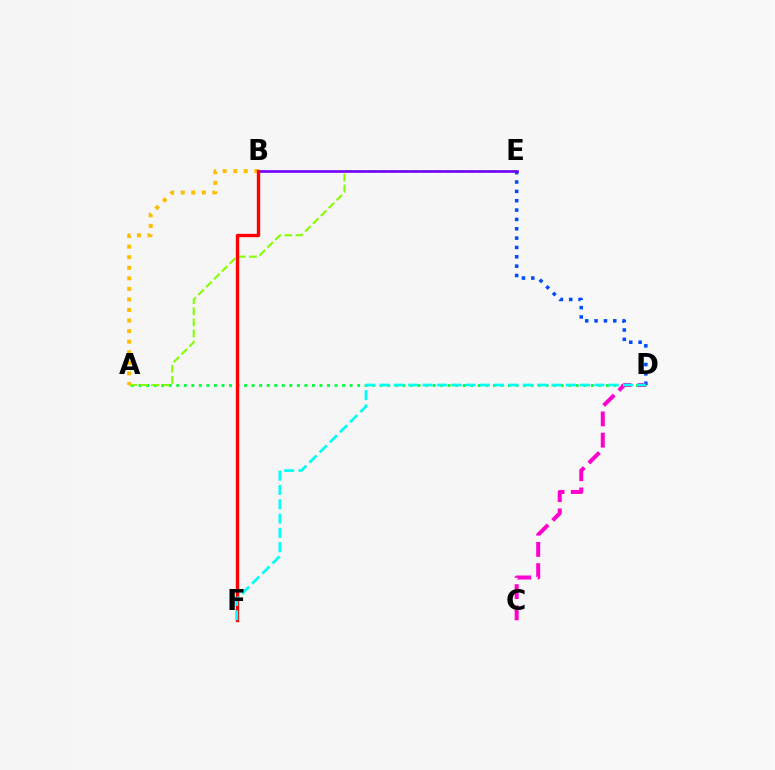{('A', 'D'): [{'color': '#00ff39', 'line_style': 'dotted', 'thickness': 2.05}], ('A', 'E'): [{'color': '#84ff00', 'line_style': 'dashed', 'thickness': 1.5}], ('D', 'E'): [{'color': '#004bff', 'line_style': 'dotted', 'thickness': 2.54}], ('A', 'B'): [{'color': '#ffbd00', 'line_style': 'dotted', 'thickness': 2.87}], ('C', 'D'): [{'color': '#ff00cf', 'line_style': 'dashed', 'thickness': 2.89}], ('B', 'E'): [{'color': '#7200ff', 'line_style': 'solid', 'thickness': 1.9}], ('B', 'F'): [{'color': '#ff0000', 'line_style': 'solid', 'thickness': 2.43}], ('D', 'F'): [{'color': '#00fff6', 'line_style': 'dashed', 'thickness': 1.95}]}